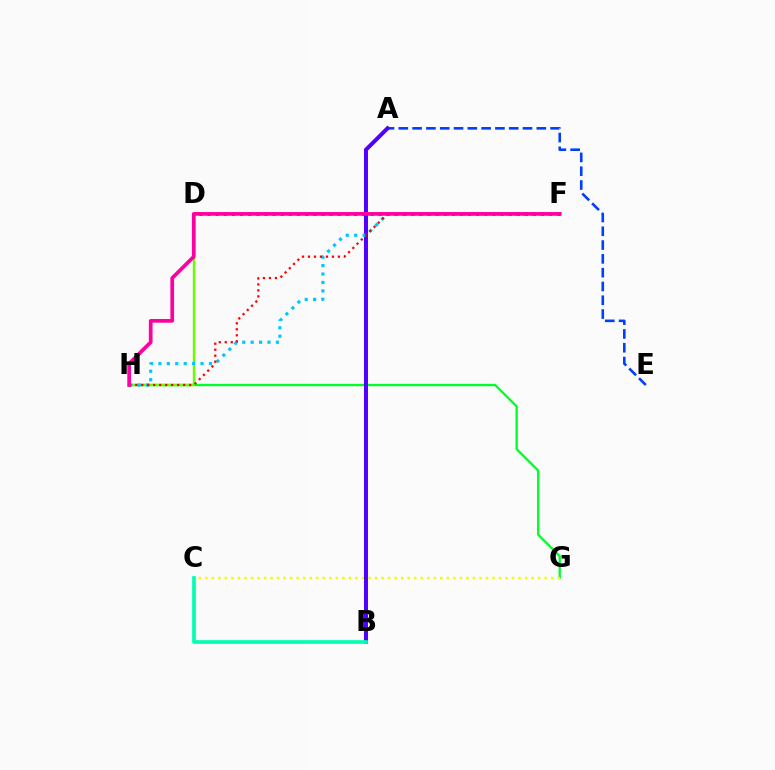{('G', 'H'): [{'color': '#00ff27', 'line_style': 'solid', 'thickness': 1.66}], ('D', 'H'): [{'color': '#66ff00', 'line_style': 'solid', 'thickness': 1.71}], ('D', 'F'): [{'color': '#d600ff', 'line_style': 'dotted', 'thickness': 2.21}], ('A', 'B'): [{'color': '#ff8800', 'line_style': 'solid', 'thickness': 2.17}, {'color': '#4f00ff', 'line_style': 'solid', 'thickness': 2.87}], ('C', 'G'): [{'color': '#eeff00', 'line_style': 'dotted', 'thickness': 1.77}], ('A', 'E'): [{'color': '#003fff', 'line_style': 'dashed', 'thickness': 1.87}], ('F', 'H'): [{'color': '#00c7ff', 'line_style': 'dotted', 'thickness': 2.29}, {'color': '#ff0000', 'line_style': 'dotted', 'thickness': 1.63}, {'color': '#ff00a0', 'line_style': 'solid', 'thickness': 2.67}], ('B', 'C'): [{'color': '#00ffaf', 'line_style': 'solid', 'thickness': 2.63}]}